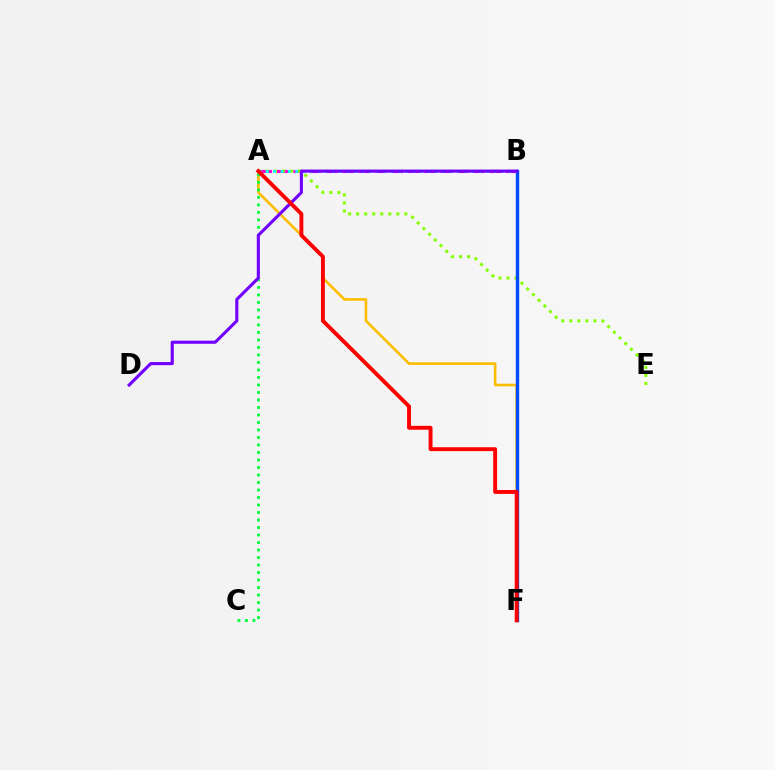{('A', 'B'): [{'color': '#ff00cf', 'line_style': 'dashed', 'thickness': 2.22}, {'color': '#00fff6', 'line_style': 'dotted', 'thickness': 2.0}], ('A', 'E'): [{'color': '#84ff00', 'line_style': 'dotted', 'thickness': 2.18}], ('A', 'F'): [{'color': '#ffbd00', 'line_style': 'solid', 'thickness': 1.89}, {'color': '#ff0000', 'line_style': 'solid', 'thickness': 2.8}], ('B', 'F'): [{'color': '#004bff', 'line_style': 'solid', 'thickness': 2.43}], ('A', 'C'): [{'color': '#00ff39', 'line_style': 'dotted', 'thickness': 2.04}], ('B', 'D'): [{'color': '#7200ff', 'line_style': 'solid', 'thickness': 2.23}]}